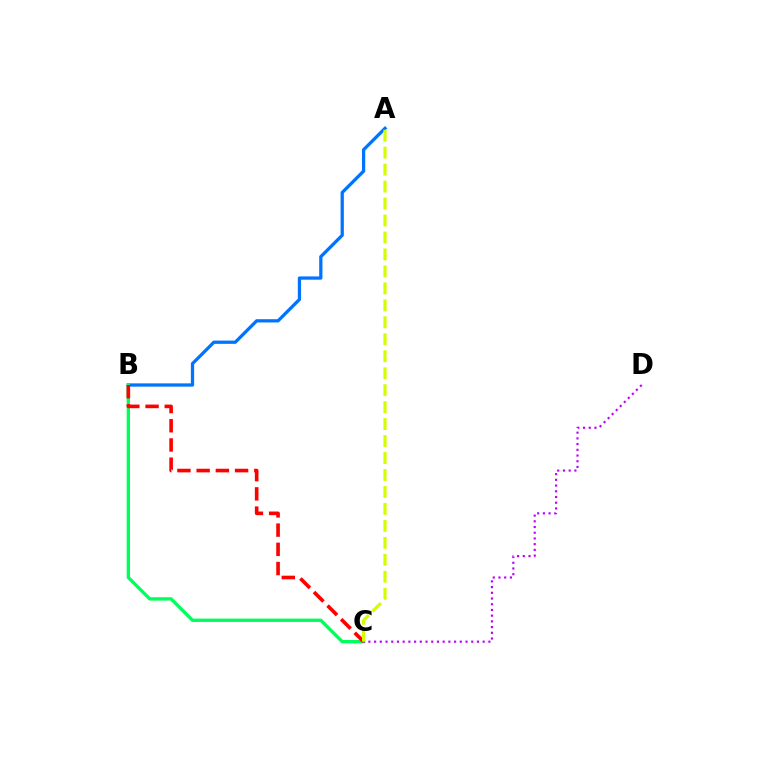{('A', 'B'): [{'color': '#0074ff', 'line_style': 'solid', 'thickness': 2.35}], ('B', 'C'): [{'color': '#00ff5c', 'line_style': 'solid', 'thickness': 2.41}, {'color': '#ff0000', 'line_style': 'dashed', 'thickness': 2.61}], ('C', 'D'): [{'color': '#b900ff', 'line_style': 'dotted', 'thickness': 1.55}], ('A', 'C'): [{'color': '#d1ff00', 'line_style': 'dashed', 'thickness': 2.3}]}